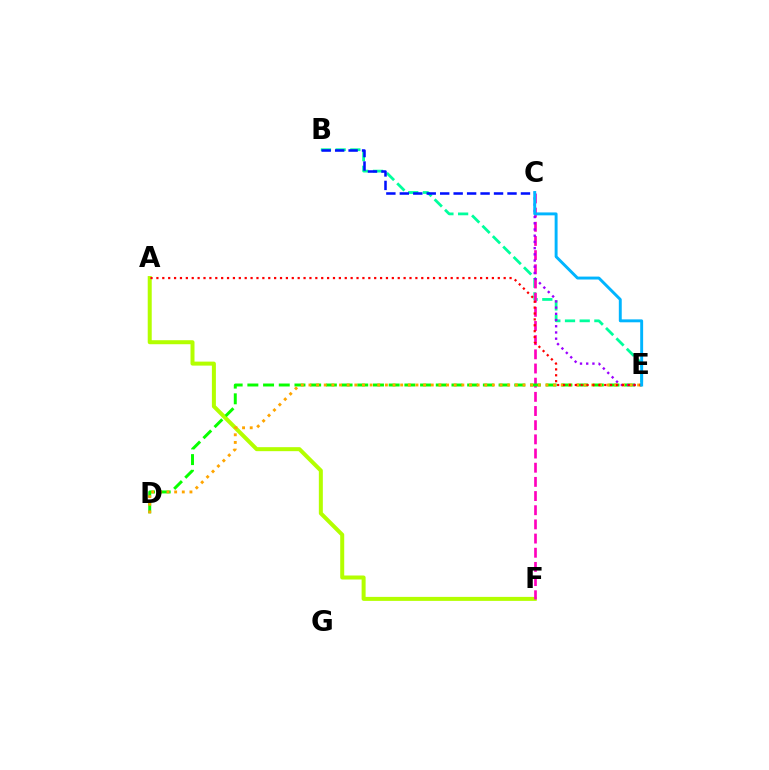{('B', 'E'): [{'color': '#00ff9d', 'line_style': 'dashed', 'thickness': 2.0}], ('A', 'F'): [{'color': '#b3ff00', 'line_style': 'solid', 'thickness': 2.88}], ('C', 'F'): [{'color': '#ff00bd', 'line_style': 'dashed', 'thickness': 1.93}], ('D', 'E'): [{'color': '#08ff00', 'line_style': 'dashed', 'thickness': 2.13}, {'color': '#ffa500', 'line_style': 'dotted', 'thickness': 2.08}], ('C', 'E'): [{'color': '#9b00ff', 'line_style': 'dotted', 'thickness': 1.69}, {'color': '#00b5ff', 'line_style': 'solid', 'thickness': 2.1}], ('B', 'C'): [{'color': '#0010ff', 'line_style': 'dashed', 'thickness': 1.83}], ('A', 'E'): [{'color': '#ff0000', 'line_style': 'dotted', 'thickness': 1.6}]}